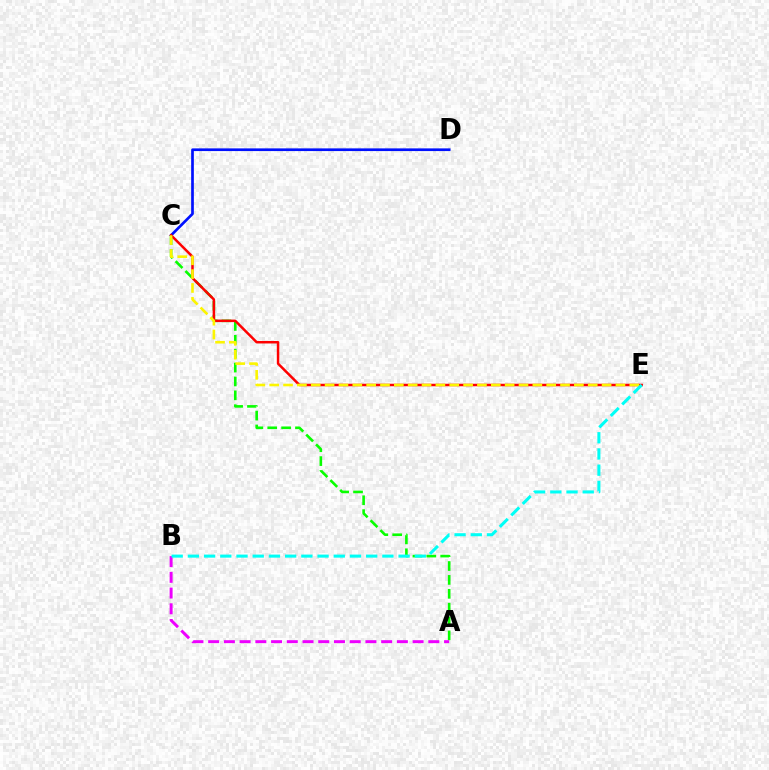{('A', 'C'): [{'color': '#08ff00', 'line_style': 'dashed', 'thickness': 1.89}], ('A', 'B'): [{'color': '#ee00ff', 'line_style': 'dashed', 'thickness': 2.14}], ('C', 'D'): [{'color': '#0010ff', 'line_style': 'solid', 'thickness': 1.94}], ('C', 'E'): [{'color': '#ff0000', 'line_style': 'solid', 'thickness': 1.79}, {'color': '#fcf500', 'line_style': 'dashed', 'thickness': 1.88}], ('B', 'E'): [{'color': '#00fff6', 'line_style': 'dashed', 'thickness': 2.2}]}